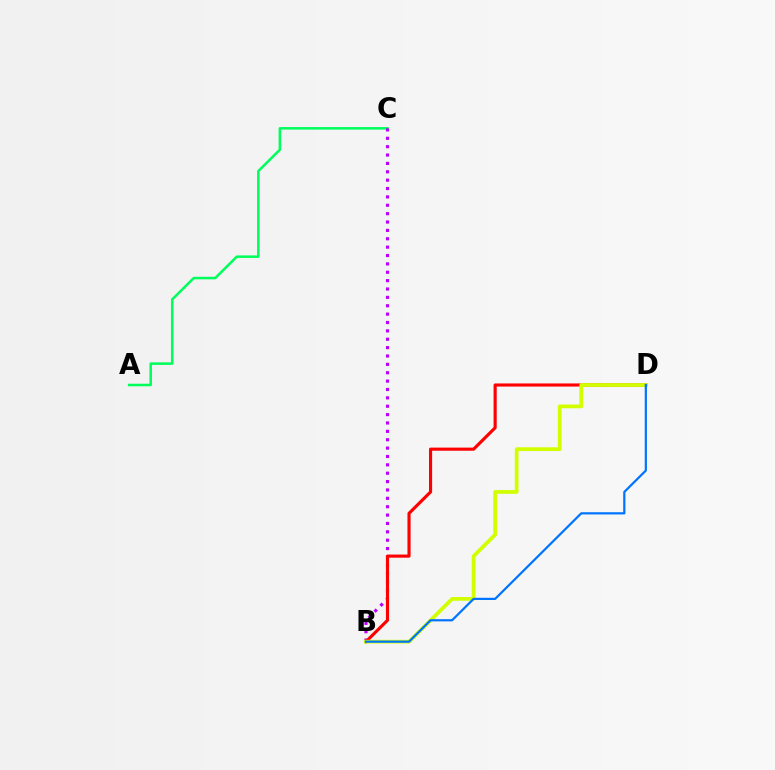{('A', 'C'): [{'color': '#00ff5c', 'line_style': 'solid', 'thickness': 1.83}], ('B', 'C'): [{'color': '#b900ff', 'line_style': 'dotted', 'thickness': 2.27}], ('B', 'D'): [{'color': '#ff0000', 'line_style': 'solid', 'thickness': 2.25}, {'color': '#d1ff00', 'line_style': 'solid', 'thickness': 2.7}, {'color': '#0074ff', 'line_style': 'solid', 'thickness': 1.6}]}